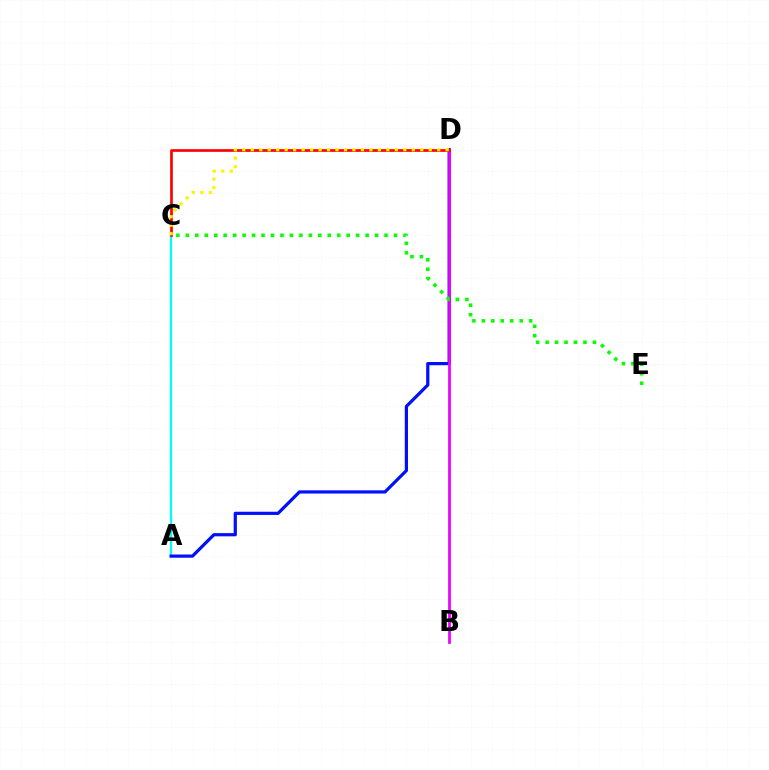{('A', 'C'): [{'color': '#00fff6', 'line_style': 'solid', 'thickness': 1.62}], ('A', 'D'): [{'color': '#0010ff', 'line_style': 'solid', 'thickness': 2.31}], ('B', 'D'): [{'color': '#ee00ff', 'line_style': 'solid', 'thickness': 1.98}], ('C', 'D'): [{'color': '#ff0000', 'line_style': 'solid', 'thickness': 1.93}, {'color': '#fcf500', 'line_style': 'dotted', 'thickness': 2.3}], ('C', 'E'): [{'color': '#08ff00', 'line_style': 'dotted', 'thickness': 2.57}]}